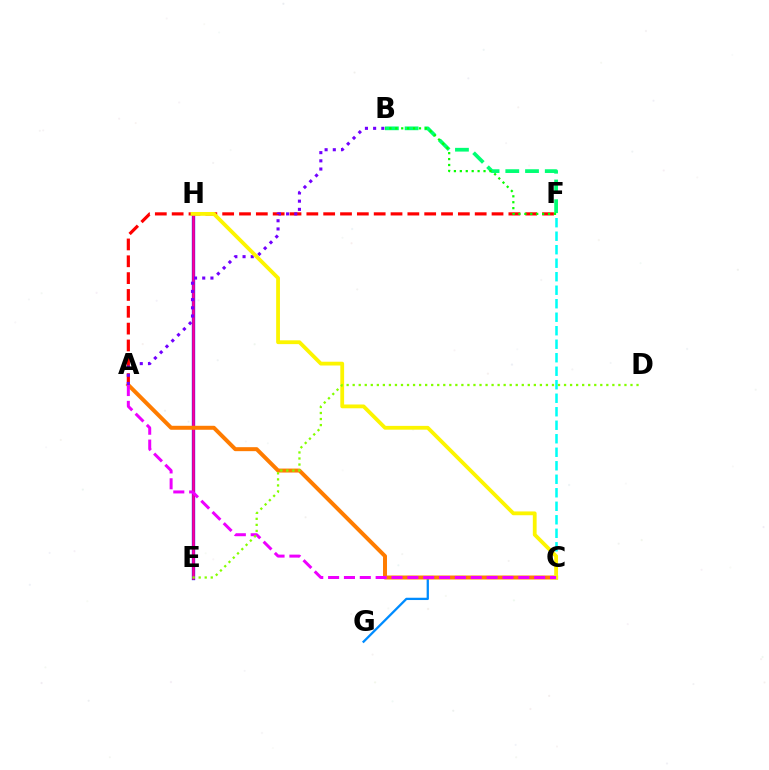{('A', 'F'): [{'color': '#ff0000', 'line_style': 'dashed', 'thickness': 2.29}], ('E', 'H'): [{'color': '#0010ff', 'line_style': 'solid', 'thickness': 2.38}, {'color': '#ff0094', 'line_style': 'solid', 'thickness': 1.85}], ('C', 'F'): [{'color': '#00fff6', 'line_style': 'dashed', 'thickness': 1.83}], ('C', 'G'): [{'color': '#008cff', 'line_style': 'solid', 'thickness': 1.64}], ('A', 'C'): [{'color': '#ff7c00', 'line_style': 'solid', 'thickness': 2.86}, {'color': '#ee00ff', 'line_style': 'dashed', 'thickness': 2.15}], ('A', 'B'): [{'color': '#7200ff', 'line_style': 'dotted', 'thickness': 2.23}], ('B', 'F'): [{'color': '#00ff74', 'line_style': 'dashed', 'thickness': 2.68}, {'color': '#08ff00', 'line_style': 'dotted', 'thickness': 1.61}], ('C', 'H'): [{'color': '#fcf500', 'line_style': 'solid', 'thickness': 2.73}], ('D', 'E'): [{'color': '#84ff00', 'line_style': 'dotted', 'thickness': 1.64}]}